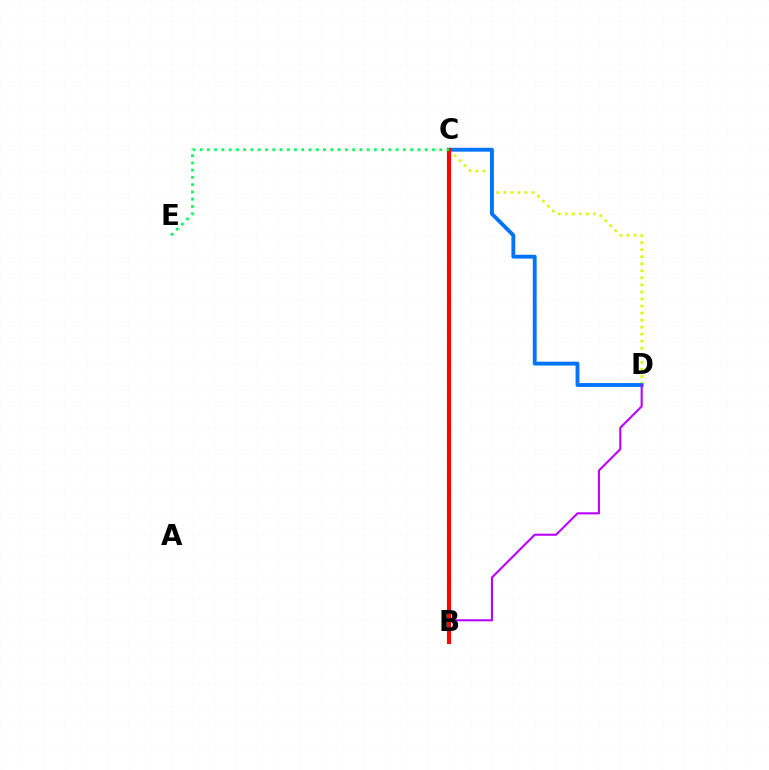{('C', 'D'): [{'color': '#d1ff00', 'line_style': 'dotted', 'thickness': 1.91}, {'color': '#0074ff', 'line_style': 'solid', 'thickness': 2.77}], ('B', 'D'): [{'color': '#b900ff', 'line_style': 'solid', 'thickness': 1.51}], ('B', 'C'): [{'color': '#ff0000', 'line_style': 'solid', 'thickness': 2.95}], ('C', 'E'): [{'color': '#00ff5c', 'line_style': 'dotted', 'thickness': 1.97}]}